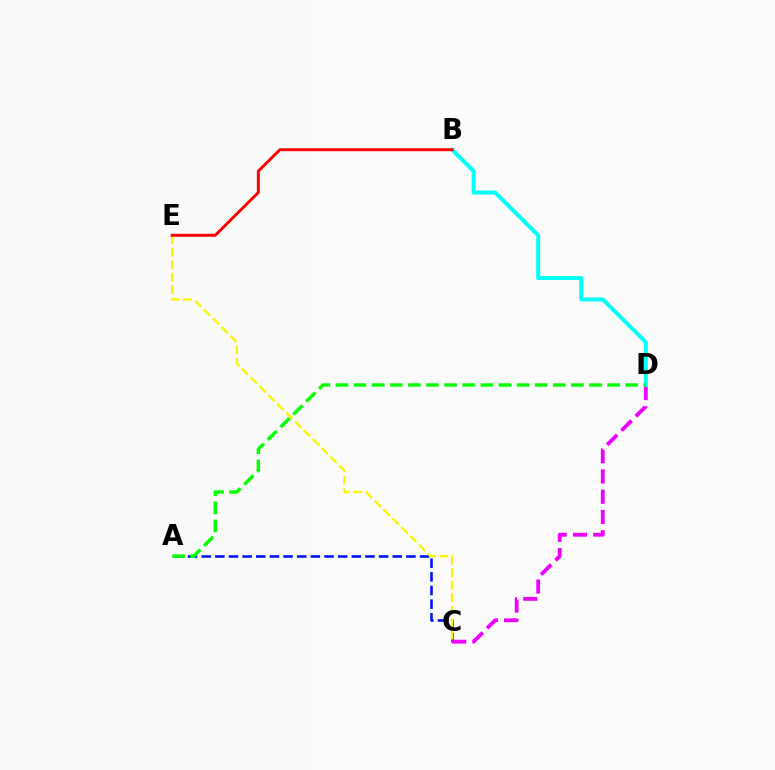{('A', 'C'): [{'color': '#0010ff', 'line_style': 'dashed', 'thickness': 1.85}], ('C', 'E'): [{'color': '#fcf500', 'line_style': 'dashed', 'thickness': 1.7}], ('C', 'D'): [{'color': '#ee00ff', 'line_style': 'dashed', 'thickness': 2.75}], ('B', 'D'): [{'color': '#00fff6', 'line_style': 'solid', 'thickness': 2.87}], ('B', 'E'): [{'color': '#ff0000', 'line_style': 'solid', 'thickness': 2.12}], ('A', 'D'): [{'color': '#08ff00', 'line_style': 'dashed', 'thickness': 2.46}]}